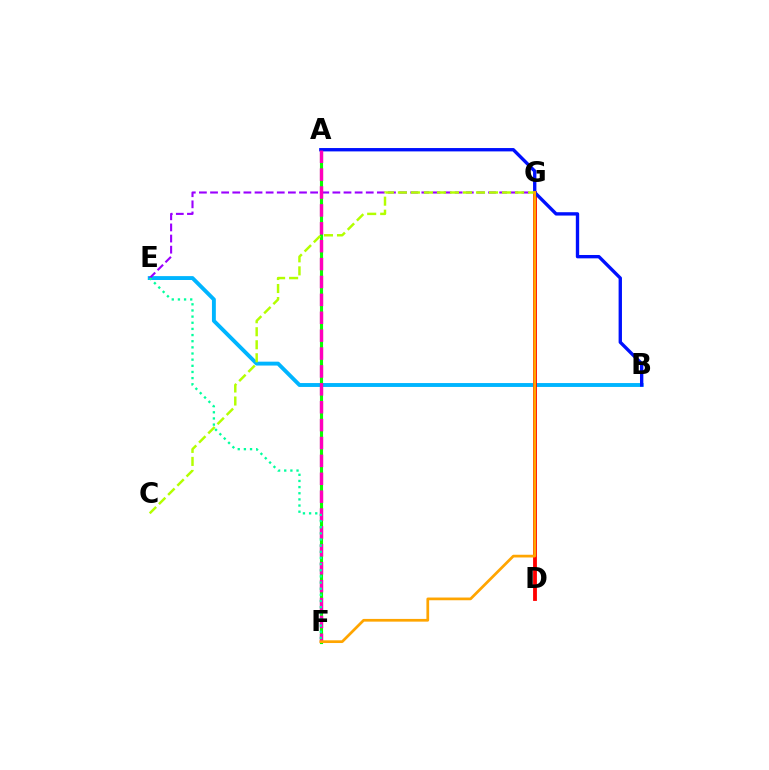{('B', 'E'): [{'color': '#00b5ff', 'line_style': 'solid', 'thickness': 2.8}], ('D', 'G'): [{'color': '#ff0000', 'line_style': 'solid', 'thickness': 2.75}], ('E', 'G'): [{'color': '#9b00ff', 'line_style': 'dashed', 'thickness': 1.51}], ('A', 'F'): [{'color': '#08ff00', 'line_style': 'solid', 'thickness': 2.24}, {'color': '#ff00bd', 'line_style': 'dashed', 'thickness': 2.43}], ('A', 'B'): [{'color': '#0010ff', 'line_style': 'solid', 'thickness': 2.42}], ('C', 'G'): [{'color': '#b3ff00', 'line_style': 'dashed', 'thickness': 1.77}], ('E', 'F'): [{'color': '#00ff9d', 'line_style': 'dotted', 'thickness': 1.67}], ('F', 'G'): [{'color': '#ffa500', 'line_style': 'solid', 'thickness': 1.96}]}